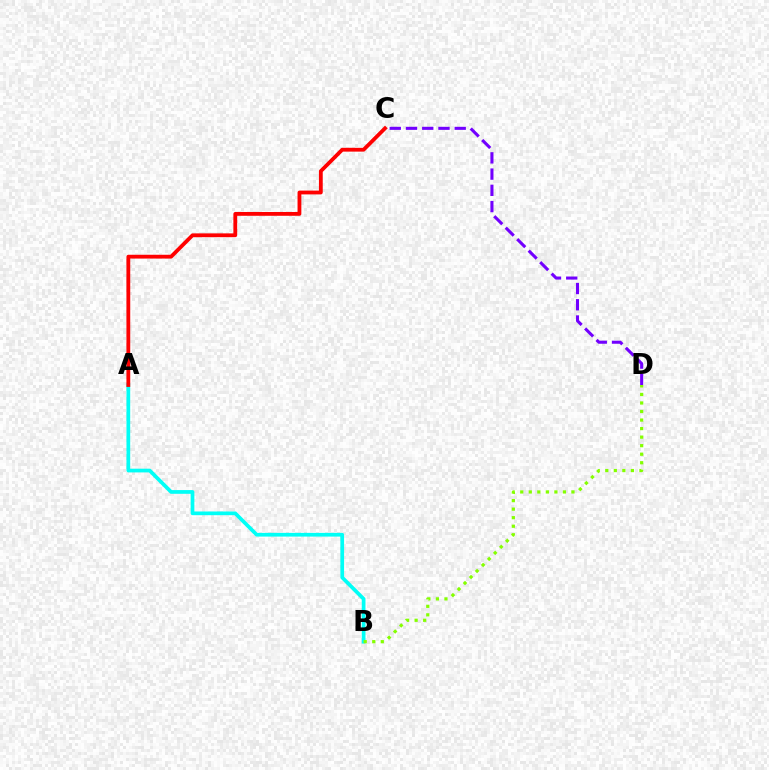{('A', 'B'): [{'color': '#00fff6', 'line_style': 'solid', 'thickness': 2.68}], ('C', 'D'): [{'color': '#7200ff', 'line_style': 'dashed', 'thickness': 2.21}], ('A', 'C'): [{'color': '#ff0000', 'line_style': 'solid', 'thickness': 2.74}], ('B', 'D'): [{'color': '#84ff00', 'line_style': 'dotted', 'thickness': 2.32}]}